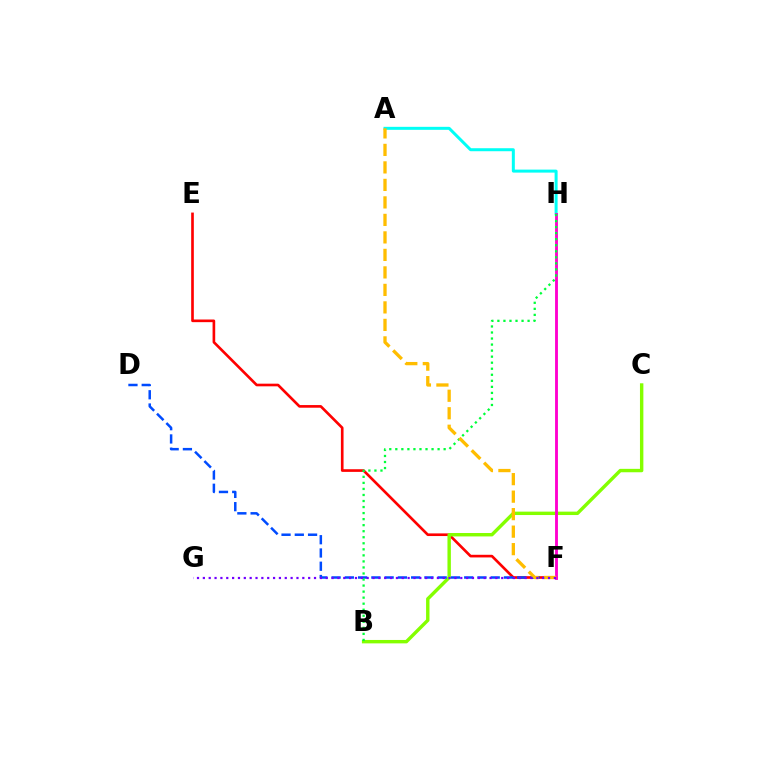{('A', 'H'): [{'color': '#00fff6', 'line_style': 'solid', 'thickness': 2.16}], ('E', 'F'): [{'color': '#ff0000', 'line_style': 'solid', 'thickness': 1.91}], ('B', 'C'): [{'color': '#84ff00', 'line_style': 'solid', 'thickness': 2.45}], ('F', 'H'): [{'color': '#ff00cf', 'line_style': 'solid', 'thickness': 2.06}], ('D', 'F'): [{'color': '#004bff', 'line_style': 'dashed', 'thickness': 1.8}], ('B', 'H'): [{'color': '#00ff39', 'line_style': 'dotted', 'thickness': 1.64}], ('A', 'F'): [{'color': '#ffbd00', 'line_style': 'dashed', 'thickness': 2.38}], ('F', 'G'): [{'color': '#7200ff', 'line_style': 'dotted', 'thickness': 1.59}]}